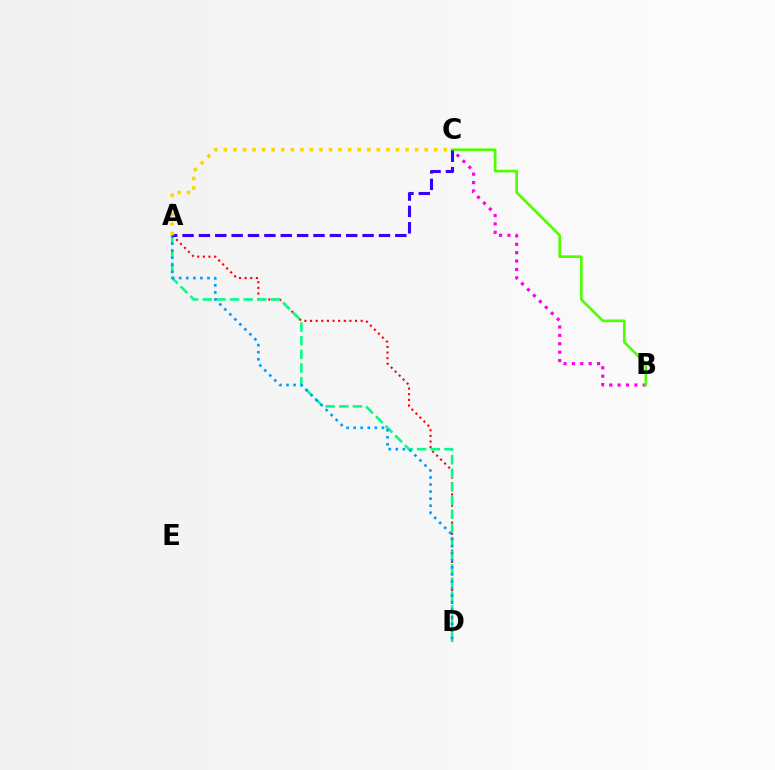{('B', 'C'): [{'color': '#ff00ed', 'line_style': 'dotted', 'thickness': 2.28}, {'color': '#4fff00', 'line_style': 'solid', 'thickness': 1.92}], ('A', 'D'): [{'color': '#ff0000', 'line_style': 'dotted', 'thickness': 1.53}, {'color': '#00ff86', 'line_style': 'dashed', 'thickness': 1.85}, {'color': '#009eff', 'line_style': 'dotted', 'thickness': 1.92}], ('A', 'C'): [{'color': '#3700ff', 'line_style': 'dashed', 'thickness': 2.22}, {'color': '#ffd500', 'line_style': 'dotted', 'thickness': 2.6}]}